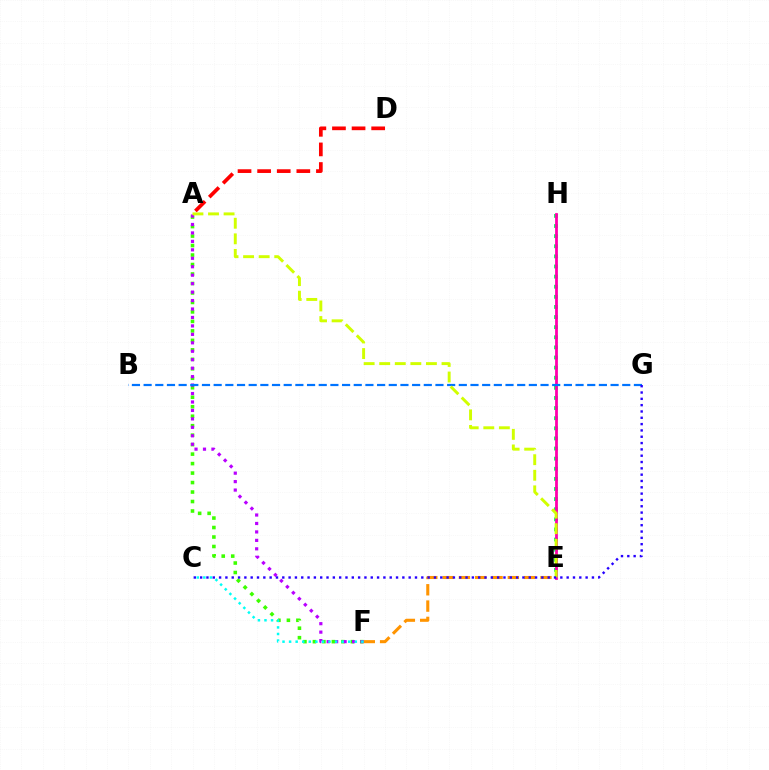{('E', 'F'): [{'color': '#ff9400', 'line_style': 'dashed', 'thickness': 2.22}], ('E', 'H'): [{'color': '#00ff5c', 'line_style': 'dotted', 'thickness': 2.75}, {'color': '#ff00ac', 'line_style': 'solid', 'thickness': 2.0}], ('A', 'F'): [{'color': '#3dff00', 'line_style': 'dotted', 'thickness': 2.58}, {'color': '#b900ff', 'line_style': 'dotted', 'thickness': 2.3}], ('C', 'F'): [{'color': '#00fff6', 'line_style': 'dotted', 'thickness': 1.79}], ('B', 'G'): [{'color': '#0074ff', 'line_style': 'dashed', 'thickness': 1.59}], ('A', 'D'): [{'color': '#ff0000', 'line_style': 'dashed', 'thickness': 2.66}], ('A', 'E'): [{'color': '#d1ff00', 'line_style': 'dashed', 'thickness': 2.12}], ('C', 'G'): [{'color': '#2500ff', 'line_style': 'dotted', 'thickness': 1.72}]}